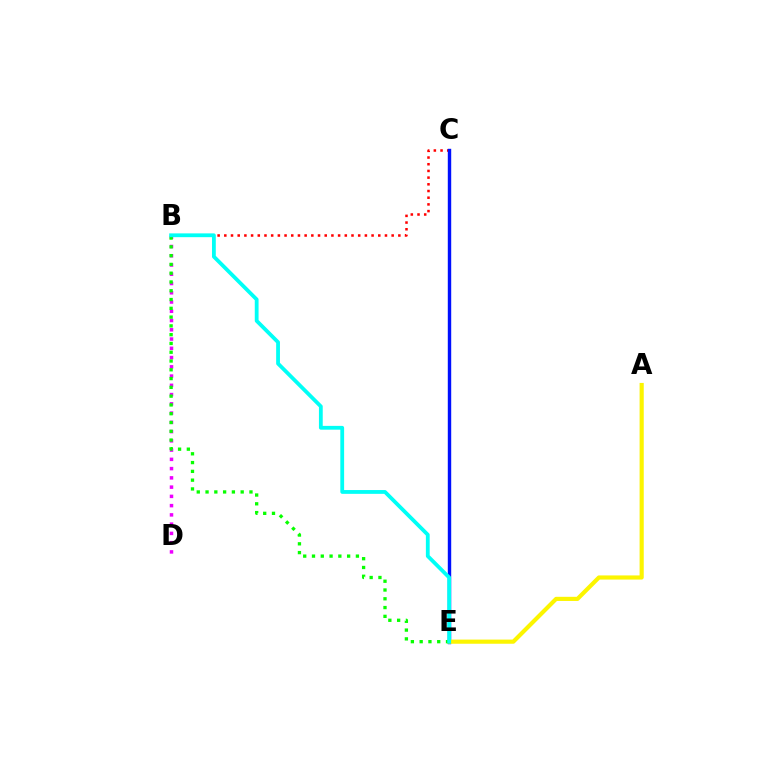{('B', 'C'): [{'color': '#ff0000', 'line_style': 'dotted', 'thickness': 1.82}], ('C', 'E'): [{'color': '#0010ff', 'line_style': 'solid', 'thickness': 2.46}], ('B', 'D'): [{'color': '#ee00ff', 'line_style': 'dotted', 'thickness': 2.51}], ('A', 'E'): [{'color': '#fcf500', 'line_style': 'solid', 'thickness': 2.99}], ('B', 'E'): [{'color': '#08ff00', 'line_style': 'dotted', 'thickness': 2.39}, {'color': '#00fff6', 'line_style': 'solid', 'thickness': 2.73}]}